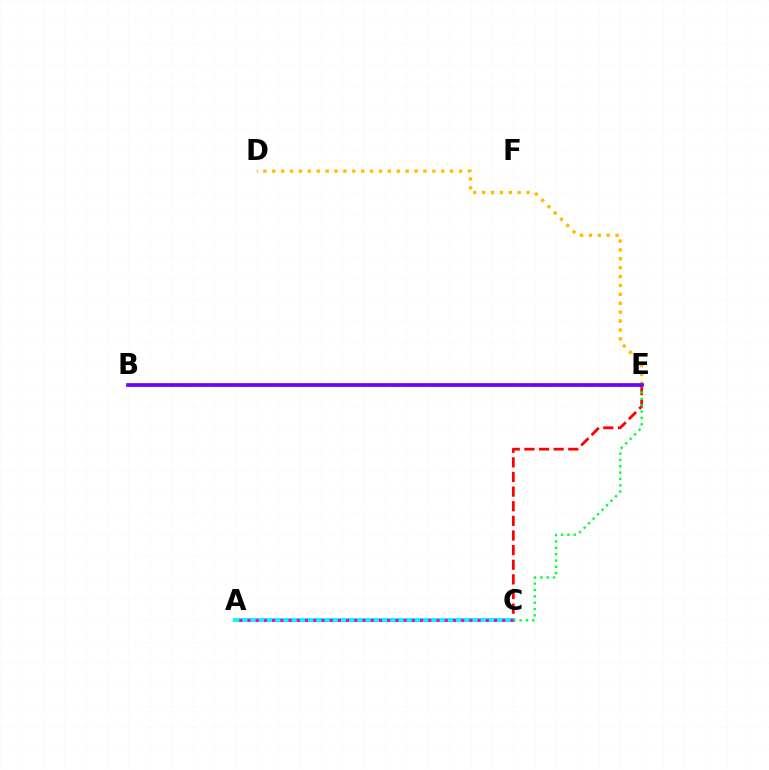{('B', 'E'): [{'color': '#84ff00', 'line_style': 'dashed', 'thickness': 1.88}, {'color': '#004bff', 'line_style': 'dashed', 'thickness': 1.54}, {'color': '#7200ff', 'line_style': 'solid', 'thickness': 2.67}], ('C', 'E'): [{'color': '#ff0000', 'line_style': 'dashed', 'thickness': 1.99}, {'color': '#00ff39', 'line_style': 'dotted', 'thickness': 1.73}], ('D', 'E'): [{'color': '#ffbd00', 'line_style': 'dotted', 'thickness': 2.42}], ('A', 'C'): [{'color': '#00fff6', 'line_style': 'solid', 'thickness': 2.87}, {'color': '#ff00cf', 'line_style': 'dotted', 'thickness': 2.23}]}